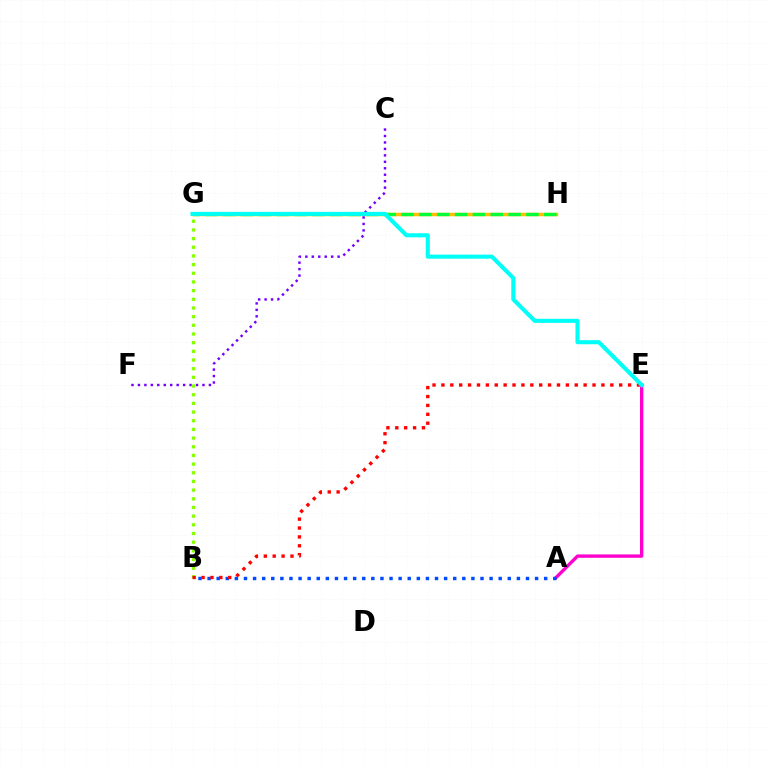{('G', 'H'): [{'color': '#ffbd00', 'line_style': 'solid', 'thickness': 2.48}, {'color': '#00ff39', 'line_style': 'dashed', 'thickness': 2.42}], ('A', 'E'): [{'color': '#ff00cf', 'line_style': 'solid', 'thickness': 2.41}], ('C', 'F'): [{'color': '#7200ff', 'line_style': 'dotted', 'thickness': 1.75}], ('A', 'B'): [{'color': '#004bff', 'line_style': 'dotted', 'thickness': 2.47}], ('B', 'G'): [{'color': '#84ff00', 'line_style': 'dotted', 'thickness': 2.36}], ('B', 'E'): [{'color': '#ff0000', 'line_style': 'dotted', 'thickness': 2.42}], ('E', 'G'): [{'color': '#00fff6', 'line_style': 'solid', 'thickness': 2.92}]}